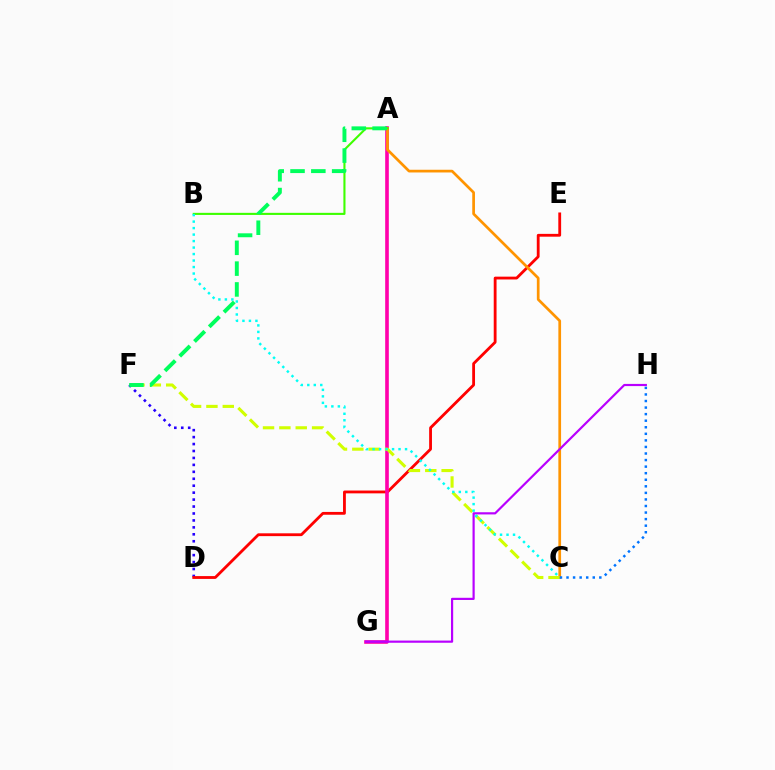{('D', 'F'): [{'color': '#2500ff', 'line_style': 'dotted', 'thickness': 1.89}], ('D', 'E'): [{'color': '#ff0000', 'line_style': 'solid', 'thickness': 2.03}], ('A', 'G'): [{'color': '#ff00ac', 'line_style': 'solid', 'thickness': 2.61}], ('A', 'C'): [{'color': '#ff9400', 'line_style': 'solid', 'thickness': 1.95}], ('A', 'B'): [{'color': '#3dff00', 'line_style': 'solid', 'thickness': 1.51}], ('C', 'F'): [{'color': '#d1ff00', 'line_style': 'dashed', 'thickness': 2.22}], ('G', 'H'): [{'color': '#b900ff', 'line_style': 'solid', 'thickness': 1.57}], ('C', 'H'): [{'color': '#0074ff', 'line_style': 'dotted', 'thickness': 1.78}], ('A', 'F'): [{'color': '#00ff5c', 'line_style': 'dashed', 'thickness': 2.83}], ('B', 'C'): [{'color': '#00fff6', 'line_style': 'dotted', 'thickness': 1.76}]}